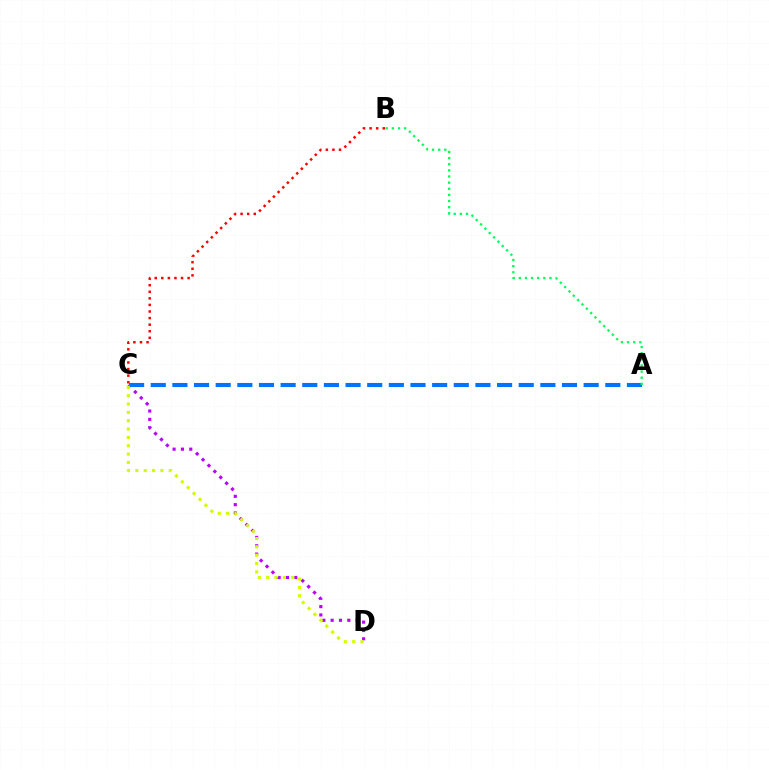{('C', 'D'): [{'color': '#b900ff', 'line_style': 'dotted', 'thickness': 2.26}, {'color': '#d1ff00', 'line_style': 'dotted', 'thickness': 2.27}], ('A', 'C'): [{'color': '#0074ff', 'line_style': 'dashed', 'thickness': 2.94}], ('B', 'C'): [{'color': '#ff0000', 'line_style': 'dotted', 'thickness': 1.79}], ('A', 'B'): [{'color': '#00ff5c', 'line_style': 'dotted', 'thickness': 1.67}]}